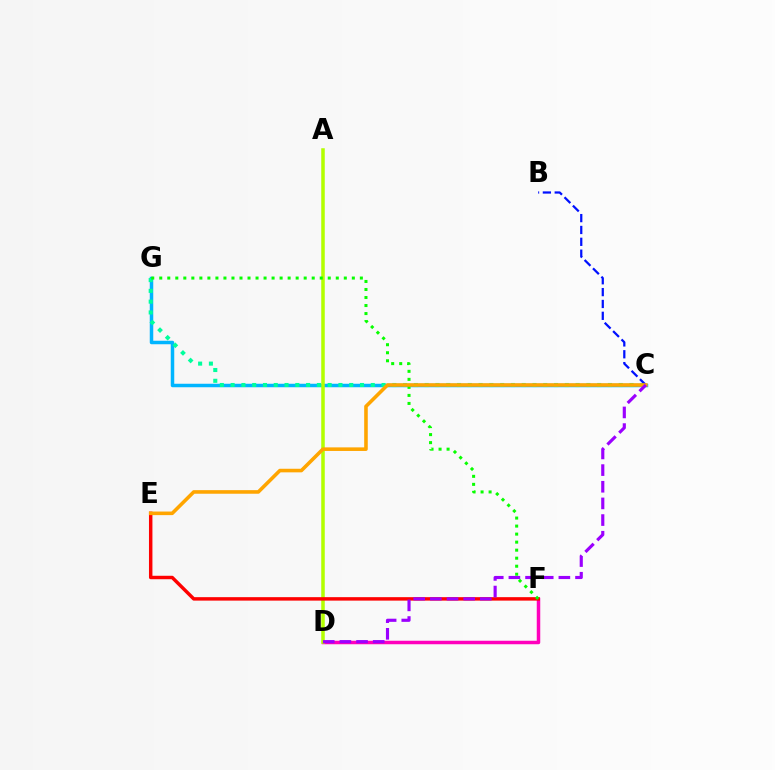{('D', 'F'): [{'color': '#ff00bd', 'line_style': 'solid', 'thickness': 2.51}], ('C', 'G'): [{'color': '#00b5ff', 'line_style': 'solid', 'thickness': 2.52}, {'color': '#00ff9d', 'line_style': 'dotted', 'thickness': 2.93}], ('A', 'D'): [{'color': '#b3ff00', 'line_style': 'solid', 'thickness': 2.53}], ('E', 'F'): [{'color': '#ff0000', 'line_style': 'solid', 'thickness': 2.48}], ('B', 'C'): [{'color': '#0010ff', 'line_style': 'dashed', 'thickness': 1.61}], ('F', 'G'): [{'color': '#08ff00', 'line_style': 'dotted', 'thickness': 2.18}], ('C', 'E'): [{'color': '#ffa500', 'line_style': 'solid', 'thickness': 2.58}], ('C', 'D'): [{'color': '#9b00ff', 'line_style': 'dashed', 'thickness': 2.26}]}